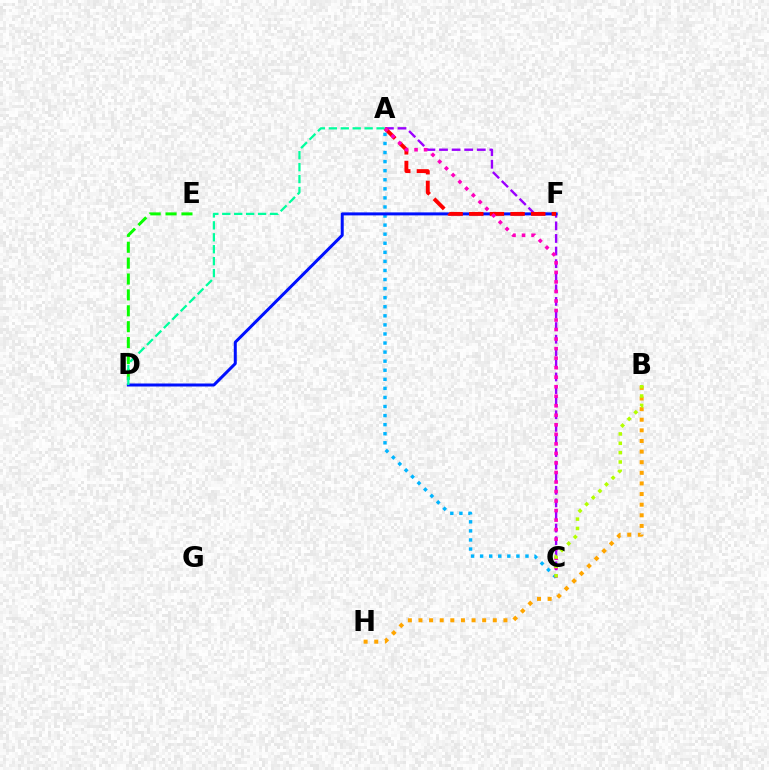{('A', 'C'): [{'color': '#9b00ff', 'line_style': 'dashed', 'thickness': 1.71}, {'color': '#00b5ff', 'line_style': 'dotted', 'thickness': 2.46}, {'color': '#ff00bd', 'line_style': 'dotted', 'thickness': 2.59}], ('B', 'H'): [{'color': '#ffa500', 'line_style': 'dotted', 'thickness': 2.88}], ('D', 'E'): [{'color': '#08ff00', 'line_style': 'dashed', 'thickness': 2.16}], ('D', 'F'): [{'color': '#0010ff', 'line_style': 'solid', 'thickness': 2.16}], ('A', 'F'): [{'color': '#ff0000', 'line_style': 'dashed', 'thickness': 2.81}], ('A', 'D'): [{'color': '#00ff9d', 'line_style': 'dashed', 'thickness': 1.62}], ('B', 'C'): [{'color': '#b3ff00', 'line_style': 'dotted', 'thickness': 2.54}]}